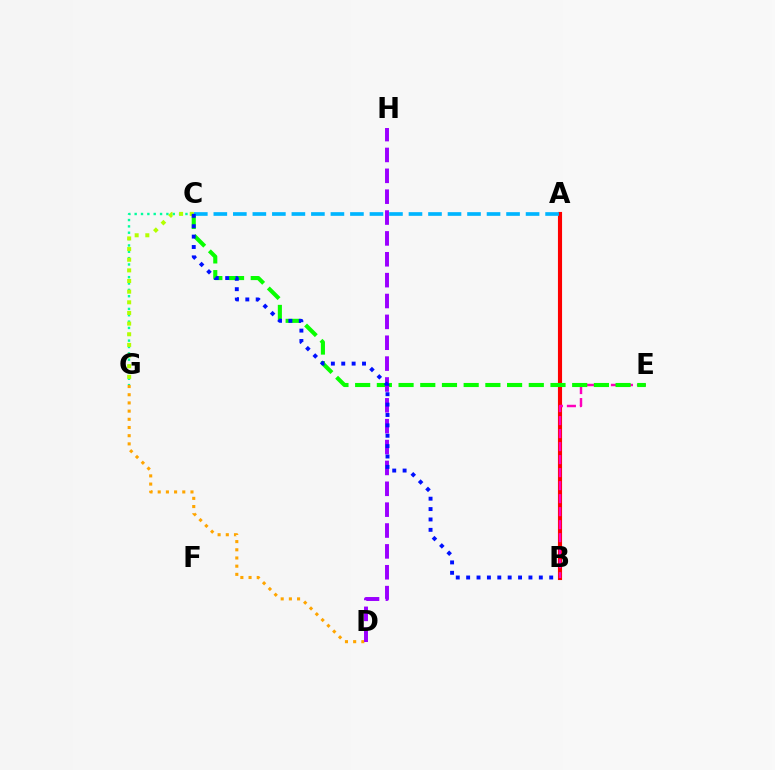{('A', 'B'): [{'color': '#ff0000', 'line_style': 'solid', 'thickness': 2.96}], ('C', 'G'): [{'color': '#00ff9d', 'line_style': 'dotted', 'thickness': 1.72}, {'color': '#b3ff00', 'line_style': 'dotted', 'thickness': 2.89}], ('D', 'G'): [{'color': '#ffa500', 'line_style': 'dotted', 'thickness': 2.23}], ('B', 'E'): [{'color': '#ff00bd', 'line_style': 'dashed', 'thickness': 1.77}], ('C', 'E'): [{'color': '#08ff00', 'line_style': 'dashed', 'thickness': 2.95}], ('D', 'H'): [{'color': '#9b00ff', 'line_style': 'dashed', 'thickness': 2.83}], ('A', 'C'): [{'color': '#00b5ff', 'line_style': 'dashed', 'thickness': 2.65}], ('B', 'C'): [{'color': '#0010ff', 'line_style': 'dotted', 'thickness': 2.82}]}